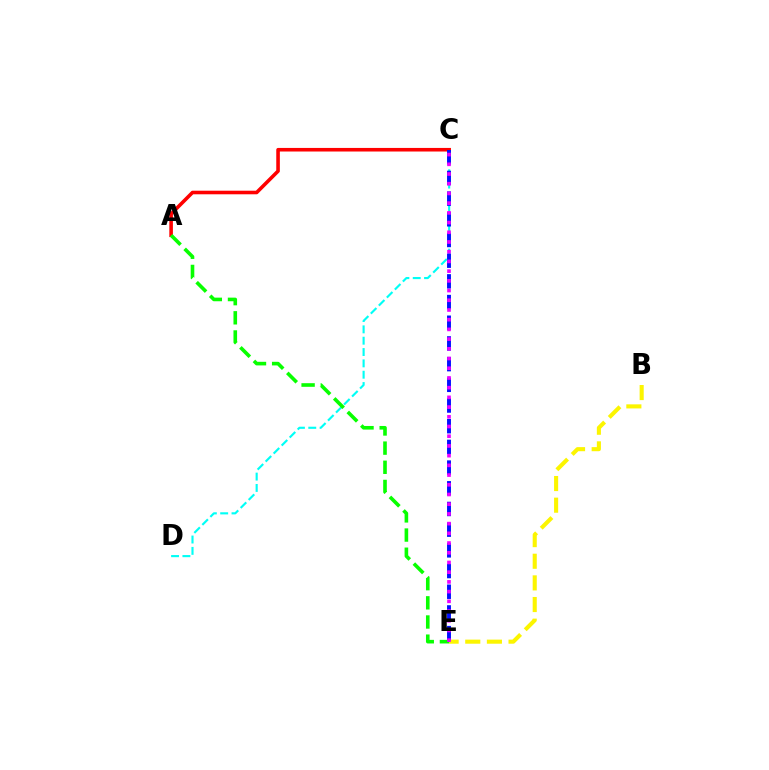{('C', 'D'): [{'color': '#00fff6', 'line_style': 'dashed', 'thickness': 1.54}], ('A', 'C'): [{'color': '#ff0000', 'line_style': 'solid', 'thickness': 2.58}], ('B', 'E'): [{'color': '#fcf500', 'line_style': 'dashed', 'thickness': 2.94}], ('C', 'E'): [{'color': '#0010ff', 'line_style': 'dashed', 'thickness': 2.81}, {'color': '#ee00ff', 'line_style': 'dotted', 'thickness': 2.64}], ('A', 'E'): [{'color': '#08ff00', 'line_style': 'dashed', 'thickness': 2.6}]}